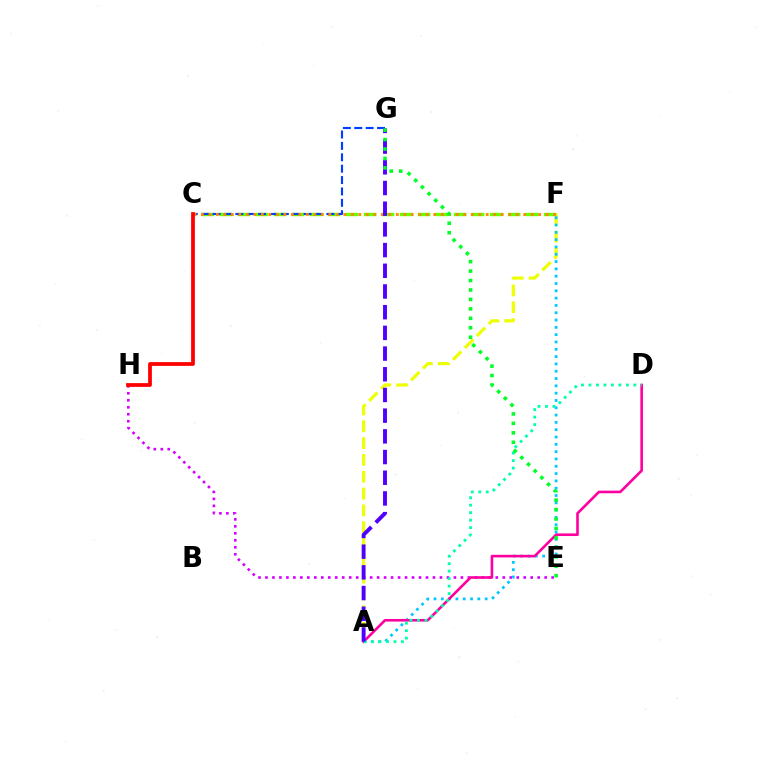{('C', 'F'): [{'color': '#66ff00', 'line_style': 'dashed', 'thickness': 2.45}, {'color': '#ff8800', 'line_style': 'dotted', 'thickness': 2.04}], ('C', 'G'): [{'color': '#003fff', 'line_style': 'dashed', 'thickness': 1.55}], ('A', 'F'): [{'color': '#eeff00', 'line_style': 'dashed', 'thickness': 2.28}, {'color': '#00c7ff', 'line_style': 'dotted', 'thickness': 1.99}], ('E', 'H'): [{'color': '#d600ff', 'line_style': 'dotted', 'thickness': 1.9}], ('A', 'D'): [{'color': '#ff00a0', 'line_style': 'solid', 'thickness': 1.89}, {'color': '#00ffaf', 'line_style': 'dotted', 'thickness': 2.03}], ('A', 'G'): [{'color': '#4f00ff', 'line_style': 'dashed', 'thickness': 2.81}], ('C', 'H'): [{'color': '#ff0000', 'line_style': 'solid', 'thickness': 2.71}], ('E', 'G'): [{'color': '#00ff27', 'line_style': 'dotted', 'thickness': 2.57}]}